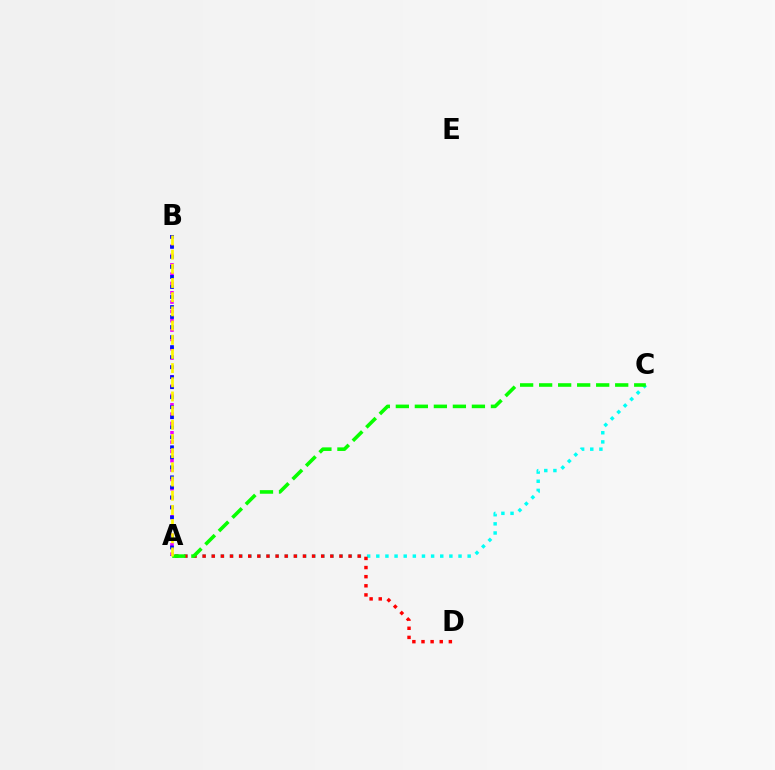{('A', 'B'): [{'color': '#ee00ff', 'line_style': 'dotted', 'thickness': 2.54}, {'color': '#0010ff', 'line_style': 'dotted', 'thickness': 2.72}, {'color': '#fcf500', 'line_style': 'dashed', 'thickness': 1.93}], ('A', 'C'): [{'color': '#00fff6', 'line_style': 'dotted', 'thickness': 2.48}, {'color': '#08ff00', 'line_style': 'dashed', 'thickness': 2.58}], ('A', 'D'): [{'color': '#ff0000', 'line_style': 'dotted', 'thickness': 2.48}]}